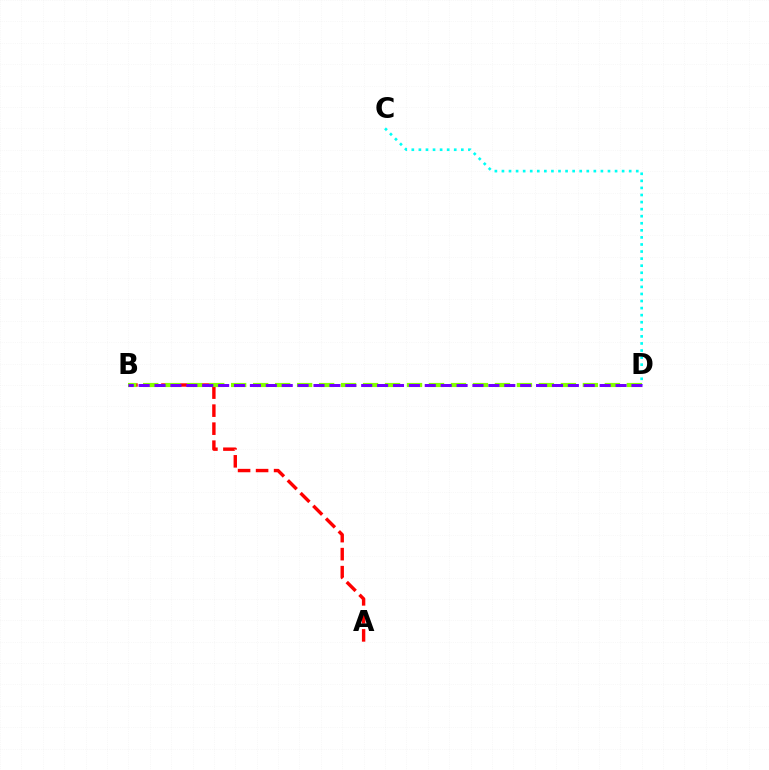{('A', 'B'): [{'color': '#ff0000', 'line_style': 'dashed', 'thickness': 2.45}], ('B', 'D'): [{'color': '#84ff00', 'line_style': 'dashed', 'thickness': 2.99}, {'color': '#7200ff', 'line_style': 'dashed', 'thickness': 2.16}], ('C', 'D'): [{'color': '#00fff6', 'line_style': 'dotted', 'thickness': 1.92}]}